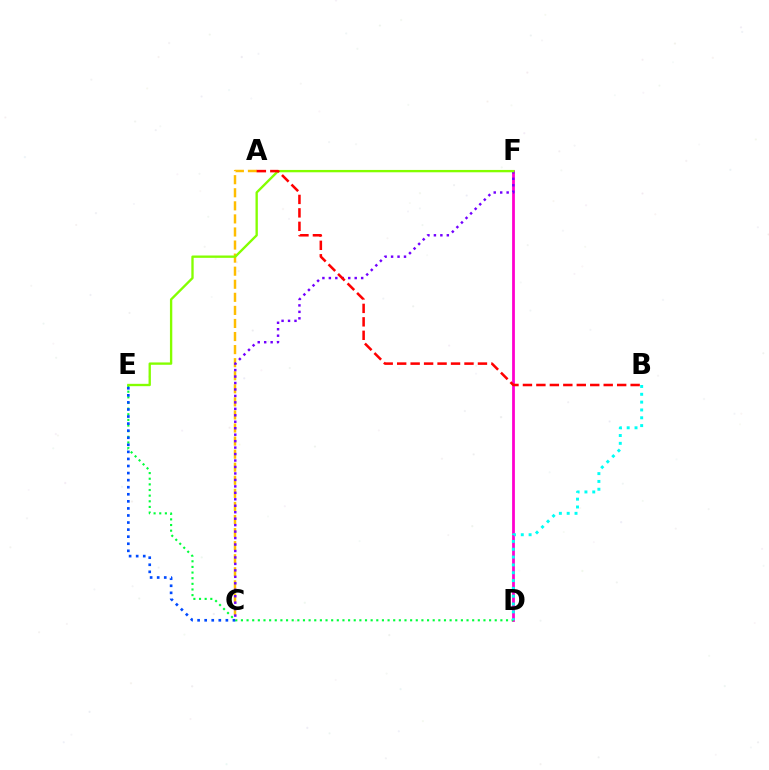{('D', 'F'): [{'color': '#ff00cf', 'line_style': 'solid', 'thickness': 2.0}], ('D', 'E'): [{'color': '#00ff39', 'line_style': 'dotted', 'thickness': 1.53}], ('A', 'C'): [{'color': '#ffbd00', 'line_style': 'dashed', 'thickness': 1.78}], ('C', 'F'): [{'color': '#7200ff', 'line_style': 'dotted', 'thickness': 1.76}], ('E', 'F'): [{'color': '#84ff00', 'line_style': 'solid', 'thickness': 1.69}], ('C', 'E'): [{'color': '#004bff', 'line_style': 'dotted', 'thickness': 1.92}], ('A', 'B'): [{'color': '#ff0000', 'line_style': 'dashed', 'thickness': 1.83}], ('B', 'D'): [{'color': '#00fff6', 'line_style': 'dotted', 'thickness': 2.13}]}